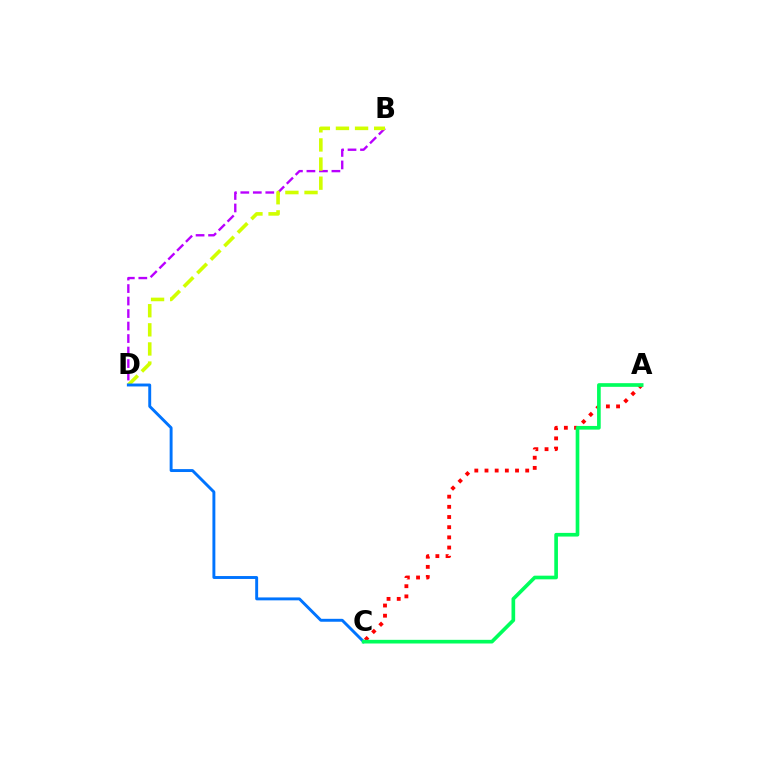{('B', 'D'): [{'color': '#b900ff', 'line_style': 'dashed', 'thickness': 1.7}, {'color': '#d1ff00', 'line_style': 'dashed', 'thickness': 2.6}], ('A', 'C'): [{'color': '#ff0000', 'line_style': 'dotted', 'thickness': 2.77}, {'color': '#00ff5c', 'line_style': 'solid', 'thickness': 2.64}], ('C', 'D'): [{'color': '#0074ff', 'line_style': 'solid', 'thickness': 2.1}]}